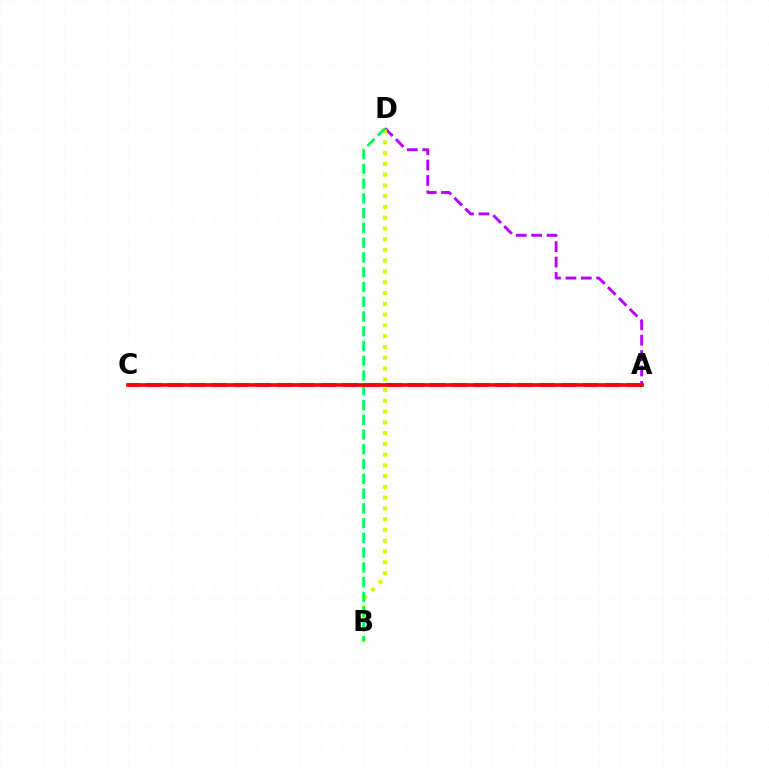{('A', 'D'): [{'color': '#b900ff', 'line_style': 'dashed', 'thickness': 2.09}], ('B', 'D'): [{'color': '#d1ff00', 'line_style': 'dotted', 'thickness': 2.93}, {'color': '#00ff5c', 'line_style': 'dashed', 'thickness': 2.01}], ('A', 'C'): [{'color': '#0074ff', 'line_style': 'dashed', 'thickness': 2.97}, {'color': '#ff0000', 'line_style': 'solid', 'thickness': 2.65}]}